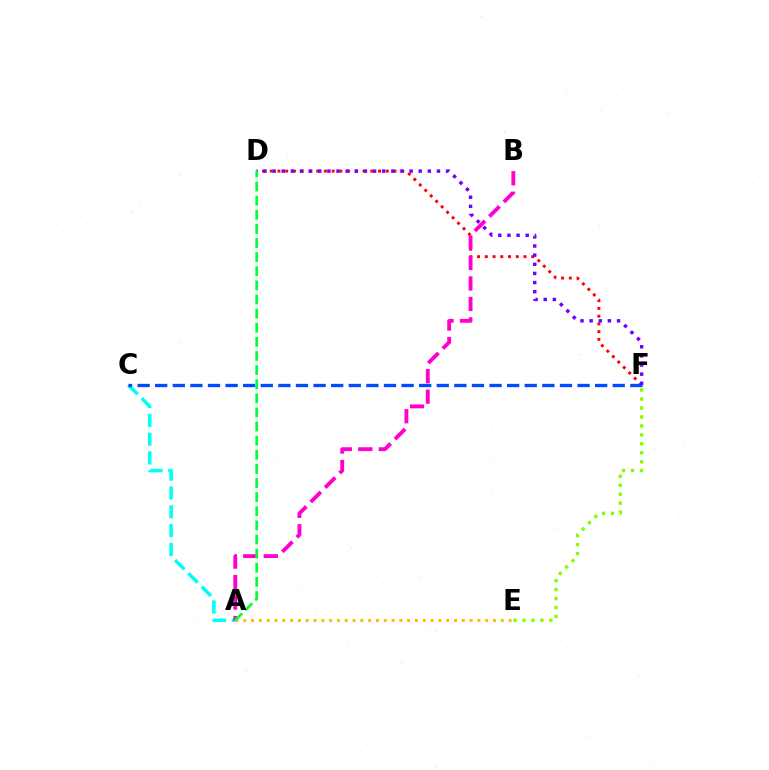{('D', 'F'): [{'color': '#ff0000', 'line_style': 'dotted', 'thickness': 2.1}, {'color': '#7200ff', 'line_style': 'dotted', 'thickness': 2.48}], ('A', 'C'): [{'color': '#00fff6', 'line_style': 'dashed', 'thickness': 2.56}], ('E', 'F'): [{'color': '#84ff00', 'line_style': 'dotted', 'thickness': 2.44}], ('A', 'E'): [{'color': '#ffbd00', 'line_style': 'dotted', 'thickness': 2.12}], ('C', 'F'): [{'color': '#004bff', 'line_style': 'dashed', 'thickness': 2.39}], ('A', 'B'): [{'color': '#ff00cf', 'line_style': 'dashed', 'thickness': 2.78}], ('A', 'D'): [{'color': '#00ff39', 'line_style': 'dashed', 'thickness': 1.92}]}